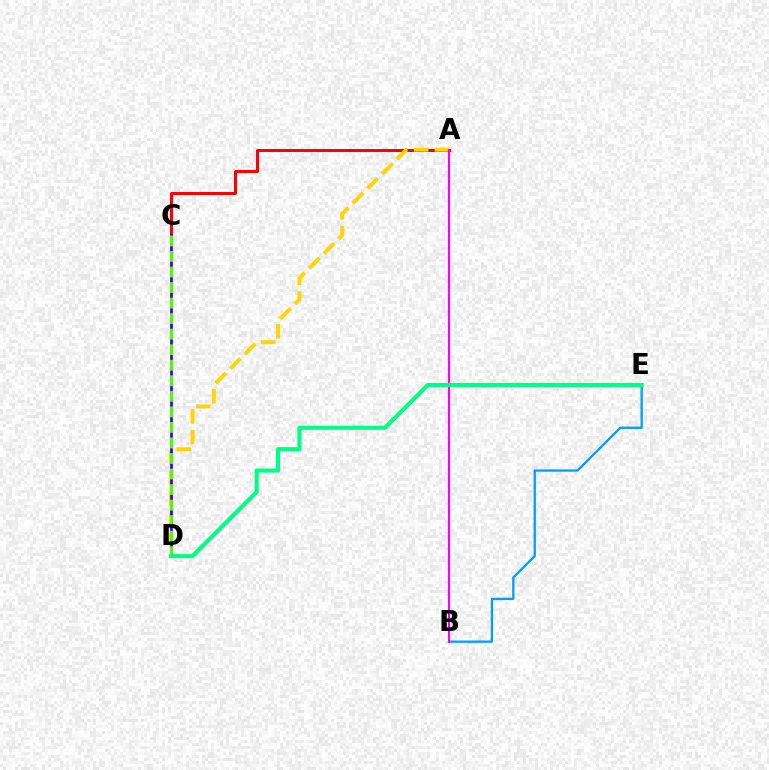{('A', 'C'): [{'color': '#ff0000', 'line_style': 'solid', 'thickness': 2.16}], ('A', 'D'): [{'color': '#ffd500', 'line_style': 'dashed', 'thickness': 2.82}], ('B', 'E'): [{'color': '#009eff', 'line_style': 'solid', 'thickness': 1.66}], ('A', 'B'): [{'color': '#ff00ed', 'line_style': 'solid', 'thickness': 1.53}], ('C', 'D'): [{'color': '#3700ff', 'line_style': 'solid', 'thickness': 1.98}, {'color': '#4fff00', 'line_style': 'dashed', 'thickness': 2.11}], ('D', 'E'): [{'color': '#00ff86', 'line_style': 'solid', 'thickness': 2.96}]}